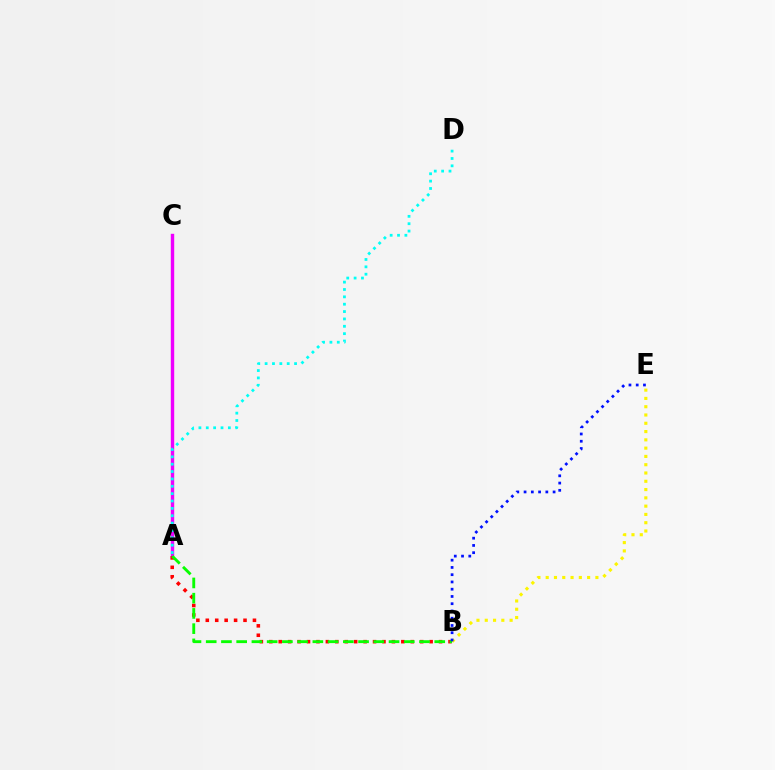{('B', 'E'): [{'color': '#fcf500', 'line_style': 'dotted', 'thickness': 2.25}, {'color': '#0010ff', 'line_style': 'dotted', 'thickness': 1.97}], ('A', 'C'): [{'color': '#ee00ff', 'line_style': 'solid', 'thickness': 2.45}], ('A', 'B'): [{'color': '#ff0000', 'line_style': 'dotted', 'thickness': 2.56}, {'color': '#08ff00', 'line_style': 'dashed', 'thickness': 2.07}], ('A', 'D'): [{'color': '#00fff6', 'line_style': 'dotted', 'thickness': 2.0}]}